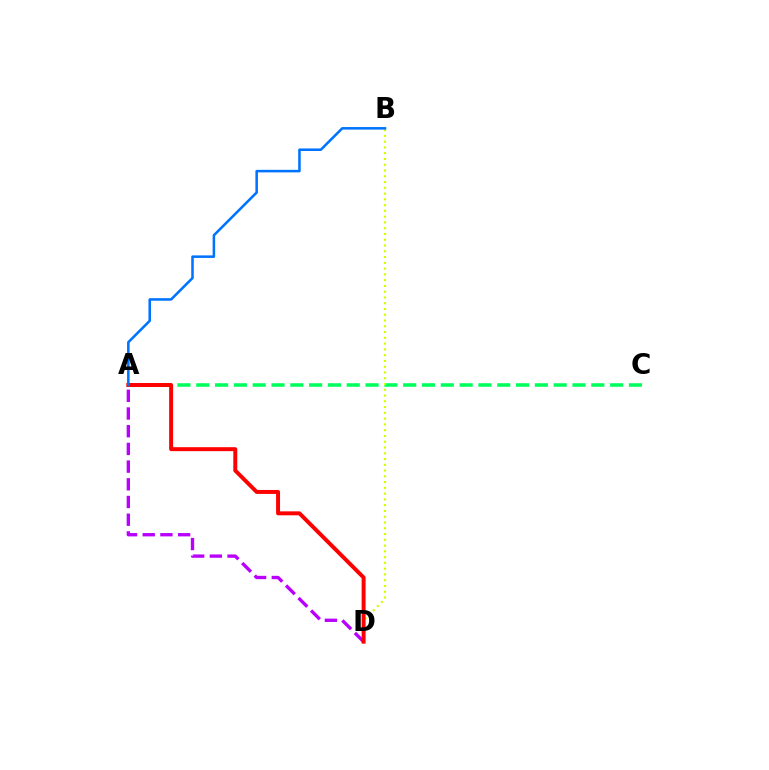{('A', 'C'): [{'color': '#00ff5c', 'line_style': 'dashed', 'thickness': 2.56}], ('B', 'D'): [{'color': '#d1ff00', 'line_style': 'dotted', 'thickness': 1.57}], ('A', 'D'): [{'color': '#b900ff', 'line_style': 'dashed', 'thickness': 2.4}, {'color': '#ff0000', 'line_style': 'solid', 'thickness': 2.85}], ('A', 'B'): [{'color': '#0074ff', 'line_style': 'solid', 'thickness': 1.84}]}